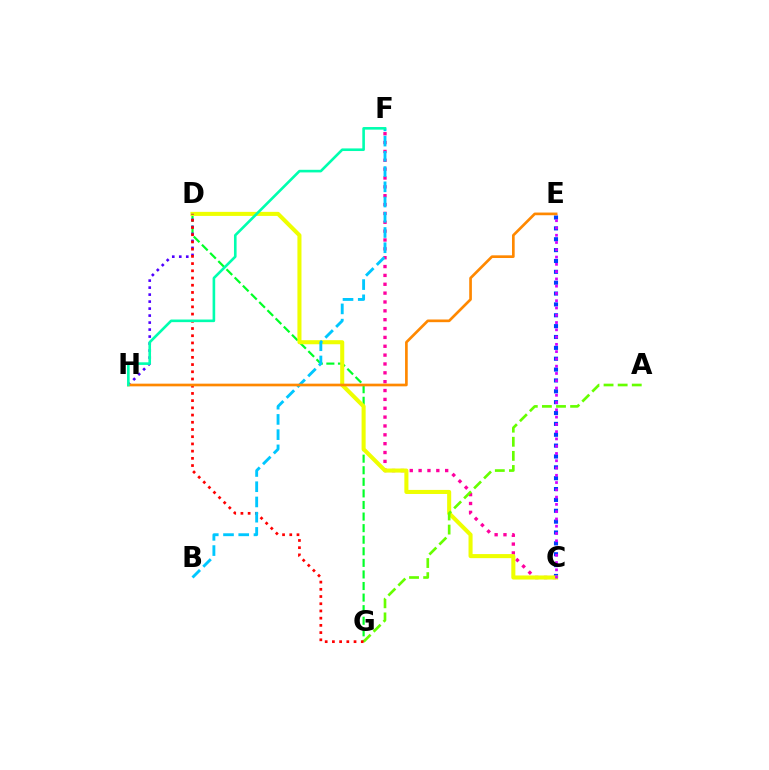{('D', 'G'): [{'color': '#00ff27', 'line_style': 'dashed', 'thickness': 1.57}, {'color': '#ff0000', 'line_style': 'dotted', 'thickness': 1.96}], ('C', 'E'): [{'color': '#003fff', 'line_style': 'dotted', 'thickness': 2.95}, {'color': '#d600ff', 'line_style': 'dotted', 'thickness': 1.98}], ('C', 'F'): [{'color': '#ff00a0', 'line_style': 'dotted', 'thickness': 2.41}], ('C', 'D'): [{'color': '#eeff00', 'line_style': 'solid', 'thickness': 2.93}], ('D', 'H'): [{'color': '#4f00ff', 'line_style': 'dotted', 'thickness': 1.9}], ('A', 'G'): [{'color': '#66ff00', 'line_style': 'dashed', 'thickness': 1.92}], ('B', 'F'): [{'color': '#00c7ff', 'line_style': 'dashed', 'thickness': 2.07}], ('E', 'H'): [{'color': '#ff8800', 'line_style': 'solid', 'thickness': 1.93}], ('F', 'H'): [{'color': '#00ffaf', 'line_style': 'solid', 'thickness': 1.88}]}